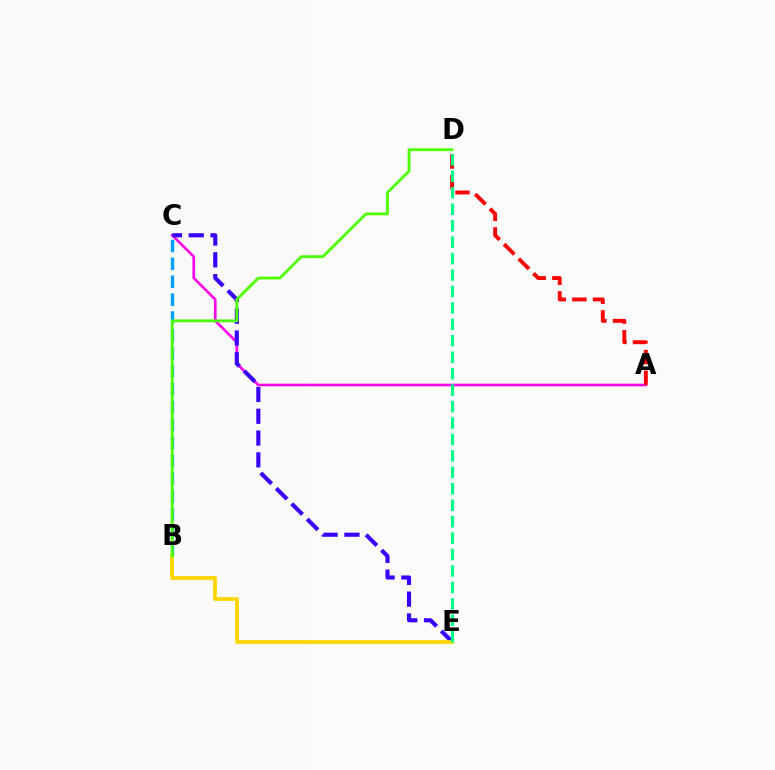{('A', 'C'): [{'color': '#ff00ed', 'line_style': 'solid', 'thickness': 1.9}], ('A', 'D'): [{'color': '#ff0000', 'line_style': 'dashed', 'thickness': 2.81}], ('B', 'C'): [{'color': '#009eff', 'line_style': 'dashed', 'thickness': 2.43}], ('C', 'E'): [{'color': '#3700ff', 'line_style': 'dashed', 'thickness': 2.96}], ('B', 'E'): [{'color': '#ffd500', 'line_style': 'solid', 'thickness': 2.72}], ('D', 'E'): [{'color': '#00ff86', 'line_style': 'dashed', 'thickness': 2.23}], ('B', 'D'): [{'color': '#4fff00', 'line_style': 'solid', 'thickness': 2.04}]}